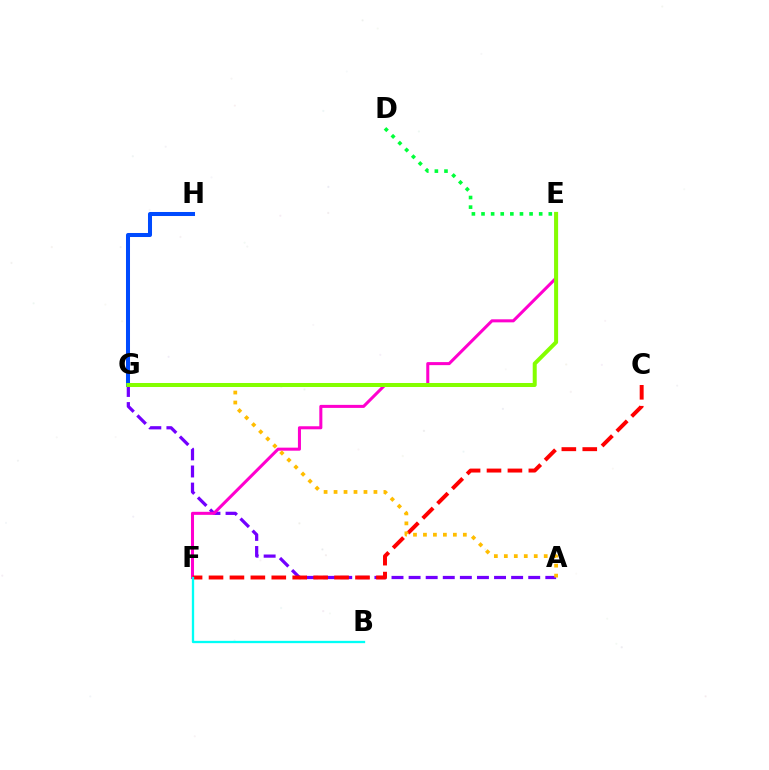{('A', 'G'): [{'color': '#7200ff', 'line_style': 'dashed', 'thickness': 2.32}, {'color': '#ffbd00', 'line_style': 'dotted', 'thickness': 2.71}], ('G', 'H'): [{'color': '#004bff', 'line_style': 'solid', 'thickness': 2.9}], ('E', 'F'): [{'color': '#ff00cf', 'line_style': 'solid', 'thickness': 2.19}], ('C', 'F'): [{'color': '#ff0000', 'line_style': 'dashed', 'thickness': 2.84}], ('D', 'E'): [{'color': '#00ff39', 'line_style': 'dotted', 'thickness': 2.61}], ('E', 'G'): [{'color': '#84ff00', 'line_style': 'solid', 'thickness': 2.88}], ('B', 'F'): [{'color': '#00fff6', 'line_style': 'solid', 'thickness': 1.66}]}